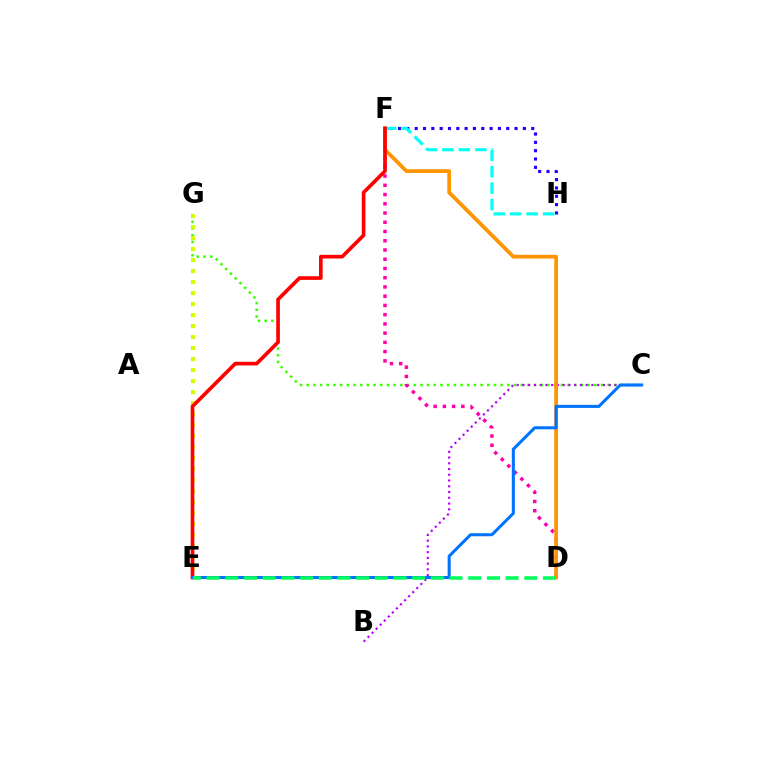{('C', 'G'): [{'color': '#3dff00', 'line_style': 'dotted', 'thickness': 1.82}], ('B', 'C'): [{'color': '#b900ff', 'line_style': 'dotted', 'thickness': 1.56}], ('D', 'F'): [{'color': '#ff00ac', 'line_style': 'dotted', 'thickness': 2.51}, {'color': '#ff9400', 'line_style': 'solid', 'thickness': 2.69}], ('E', 'G'): [{'color': '#d1ff00', 'line_style': 'dotted', 'thickness': 2.99}], ('F', 'H'): [{'color': '#2500ff', 'line_style': 'dotted', 'thickness': 2.26}, {'color': '#00fff6', 'line_style': 'dashed', 'thickness': 2.24}], ('E', 'F'): [{'color': '#ff0000', 'line_style': 'solid', 'thickness': 2.63}], ('C', 'E'): [{'color': '#0074ff', 'line_style': 'solid', 'thickness': 2.2}], ('D', 'E'): [{'color': '#00ff5c', 'line_style': 'dashed', 'thickness': 2.54}]}